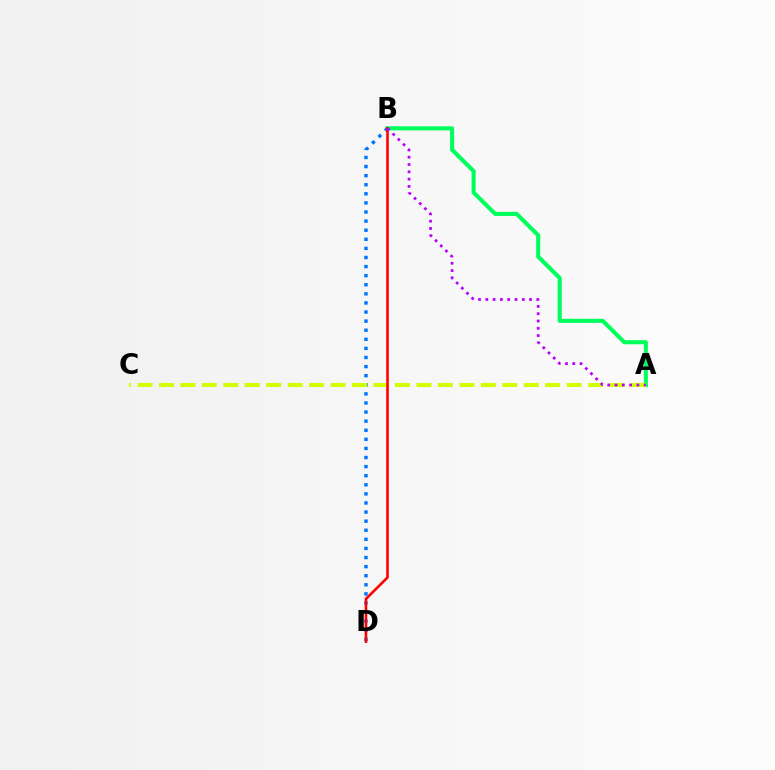{('A', 'B'): [{'color': '#00ff5c', 'line_style': 'solid', 'thickness': 2.94}, {'color': '#b900ff', 'line_style': 'dotted', 'thickness': 1.98}], ('B', 'D'): [{'color': '#0074ff', 'line_style': 'dotted', 'thickness': 2.47}, {'color': '#ff0000', 'line_style': 'solid', 'thickness': 1.87}], ('A', 'C'): [{'color': '#d1ff00', 'line_style': 'dashed', 'thickness': 2.92}]}